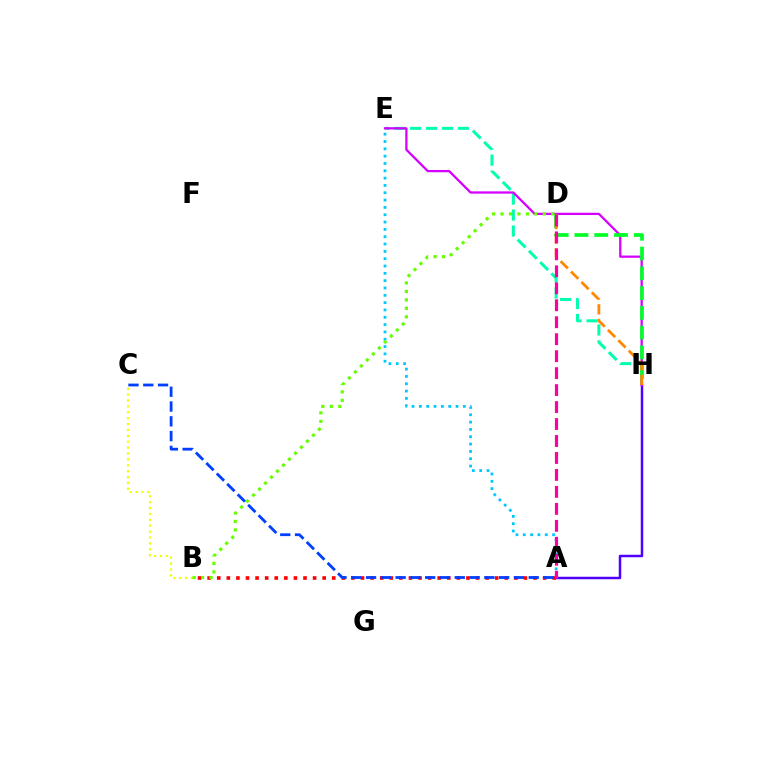{('A', 'H'): [{'color': '#4f00ff', 'line_style': 'solid', 'thickness': 1.79}], ('B', 'C'): [{'color': '#eeff00', 'line_style': 'dotted', 'thickness': 1.6}], ('E', 'H'): [{'color': '#00ffaf', 'line_style': 'dashed', 'thickness': 2.17}, {'color': '#d600ff', 'line_style': 'solid', 'thickness': 1.64}], ('A', 'E'): [{'color': '#00c7ff', 'line_style': 'dotted', 'thickness': 1.99}], ('A', 'B'): [{'color': '#ff0000', 'line_style': 'dotted', 'thickness': 2.6}], ('D', 'H'): [{'color': '#00ff27', 'line_style': 'dashed', 'thickness': 2.69}, {'color': '#ff8800', 'line_style': 'dashed', 'thickness': 2.0}], ('A', 'D'): [{'color': '#ff00a0', 'line_style': 'dashed', 'thickness': 2.3}], ('B', 'D'): [{'color': '#66ff00', 'line_style': 'dotted', 'thickness': 2.3}], ('A', 'C'): [{'color': '#003fff', 'line_style': 'dashed', 'thickness': 2.01}]}